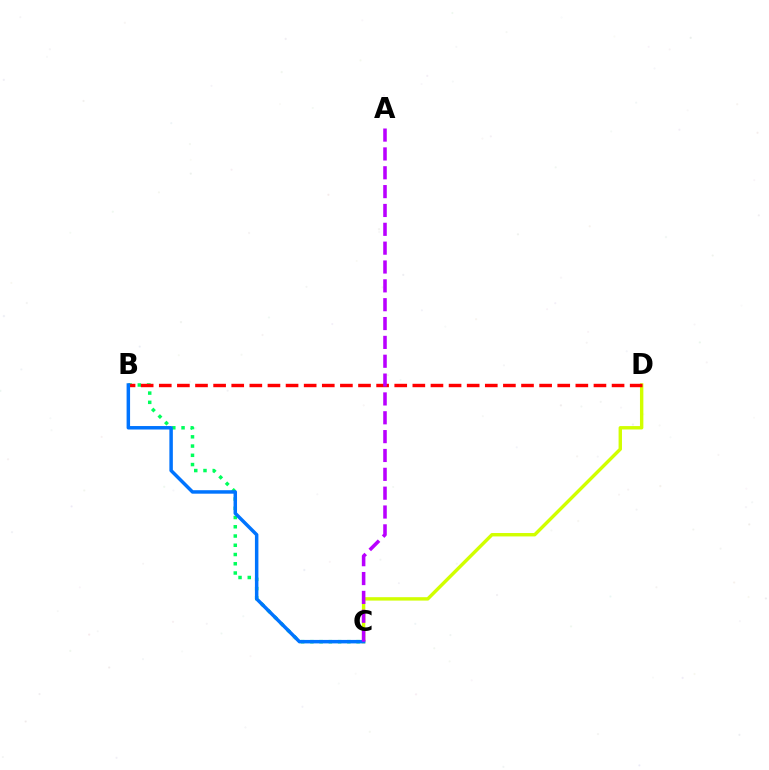{('C', 'D'): [{'color': '#d1ff00', 'line_style': 'solid', 'thickness': 2.45}], ('B', 'C'): [{'color': '#00ff5c', 'line_style': 'dotted', 'thickness': 2.51}, {'color': '#0074ff', 'line_style': 'solid', 'thickness': 2.5}], ('B', 'D'): [{'color': '#ff0000', 'line_style': 'dashed', 'thickness': 2.46}], ('A', 'C'): [{'color': '#b900ff', 'line_style': 'dashed', 'thickness': 2.56}]}